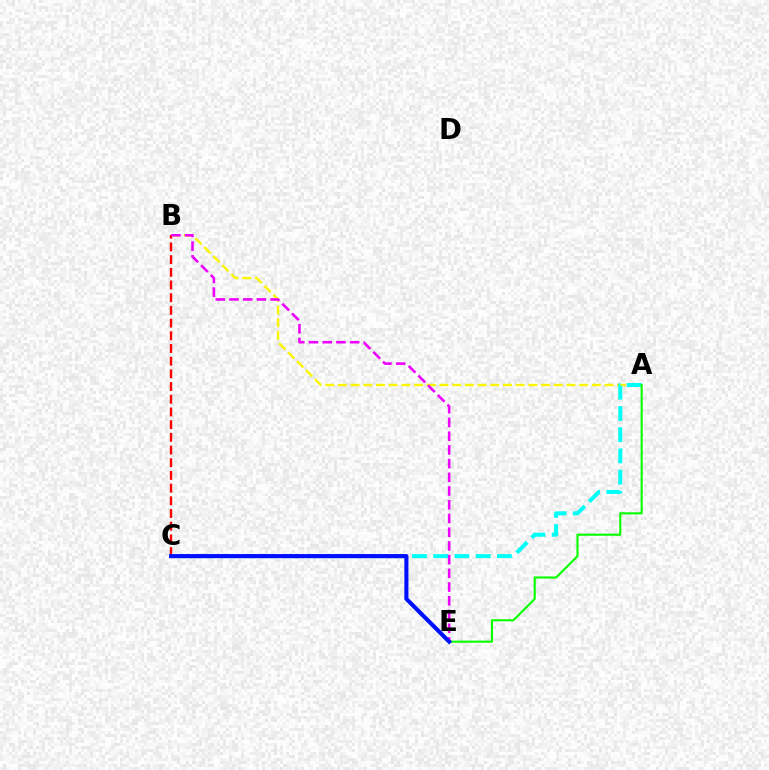{('A', 'B'): [{'color': '#fcf500', 'line_style': 'dashed', 'thickness': 1.72}], ('B', 'C'): [{'color': '#ff0000', 'line_style': 'dashed', 'thickness': 1.72}], ('A', 'C'): [{'color': '#00fff6', 'line_style': 'dashed', 'thickness': 2.88}], ('A', 'E'): [{'color': '#08ff00', 'line_style': 'solid', 'thickness': 1.52}], ('B', 'E'): [{'color': '#ee00ff', 'line_style': 'dashed', 'thickness': 1.86}], ('C', 'E'): [{'color': '#0010ff', 'line_style': 'solid', 'thickness': 2.97}]}